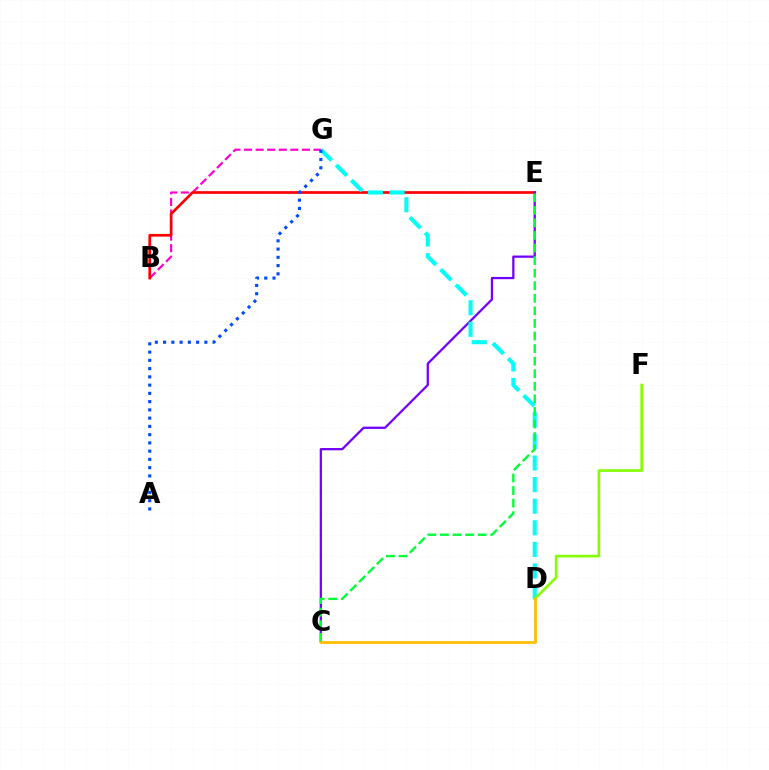{('B', 'G'): [{'color': '#ff00cf', 'line_style': 'dashed', 'thickness': 1.57}], ('B', 'E'): [{'color': '#ff0000', 'line_style': 'solid', 'thickness': 1.95}], ('C', 'E'): [{'color': '#7200ff', 'line_style': 'solid', 'thickness': 1.63}, {'color': '#00ff39', 'line_style': 'dashed', 'thickness': 1.71}], ('D', 'G'): [{'color': '#00fff6', 'line_style': 'dashed', 'thickness': 2.93}], ('D', 'F'): [{'color': '#84ff00', 'line_style': 'solid', 'thickness': 1.9}], ('A', 'G'): [{'color': '#004bff', 'line_style': 'dotted', 'thickness': 2.24}], ('C', 'D'): [{'color': '#ffbd00', 'line_style': 'solid', 'thickness': 1.98}]}